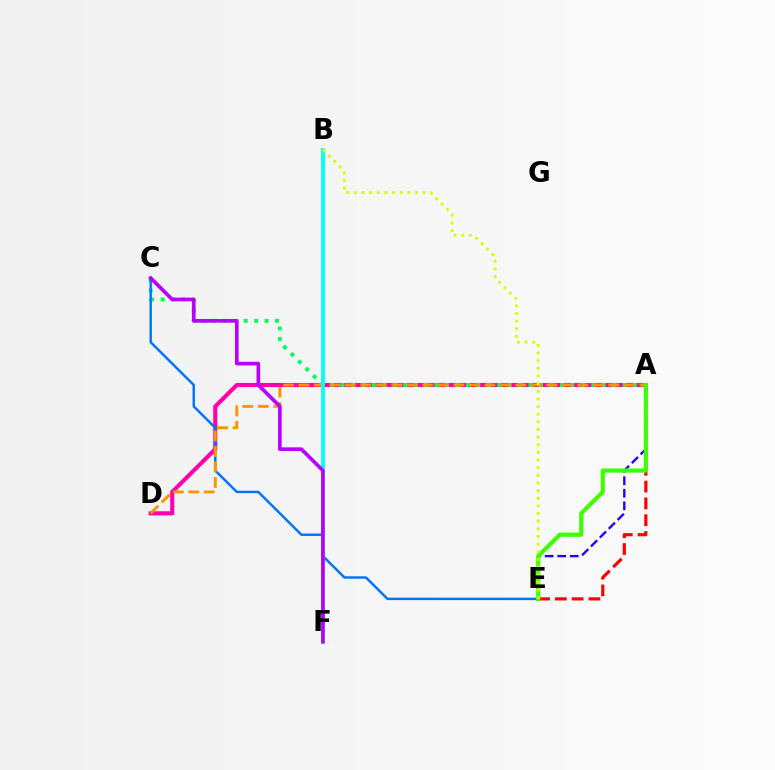{('A', 'E'): [{'color': '#2500ff', 'line_style': 'dashed', 'thickness': 1.7}, {'color': '#ff0000', 'line_style': 'dashed', 'thickness': 2.28}, {'color': '#3dff00', 'line_style': 'solid', 'thickness': 2.99}], ('A', 'D'): [{'color': '#ff00ac', 'line_style': 'solid', 'thickness': 2.95}, {'color': '#ff9400', 'line_style': 'dashed', 'thickness': 2.11}], ('A', 'C'): [{'color': '#00ff5c', 'line_style': 'dotted', 'thickness': 2.84}], ('C', 'E'): [{'color': '#0074ff', 'line_style': 'solid', 'thickness': 1.76}], ('B', 'F'): [{'color': '#00fff6', 'line_style': 'solid', 'thickness': 2.75}], ('B', 'E'): [{'color': '#d1ff00', 'line_style': 'dotted', 'thickness': 2.08}], ('C', 'F'): [{'color': '#b900ff', 'line_style': 'solid', 'thickness': 2.63}]}